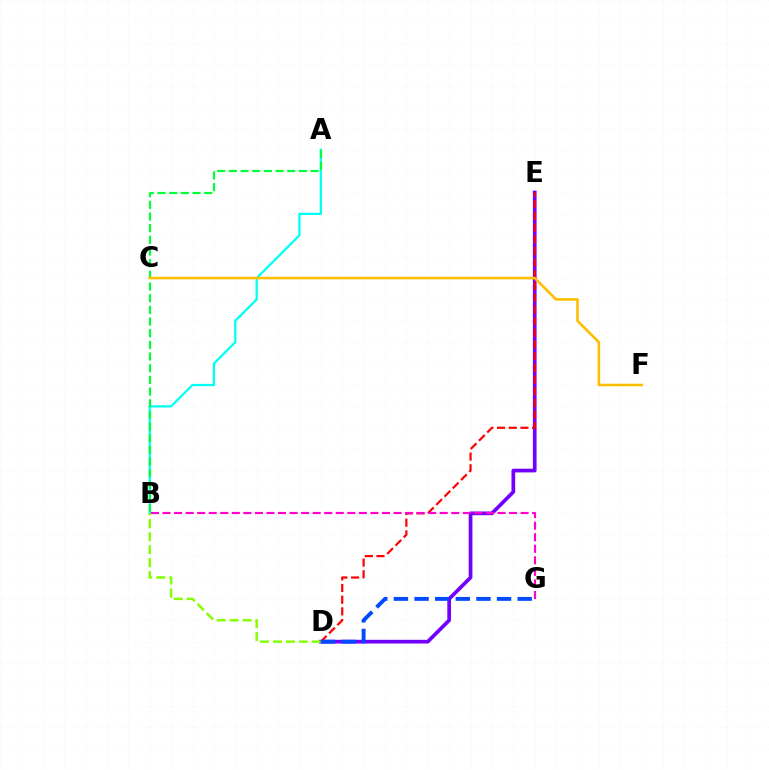{('D', 'E'): [{'color': '#7200ff', 'line_style': 'solid', 'thickness': 2.67}, {'color': '#ff0000', 'line_style': 'dashed', 'thickness': 1.59}], ('A', 'B'): [{'color': '#00fff6', 'line_style': 'solid', 'thickness': 1.63}, {'color': '#00ff39', 'line_style': 'dashed', 'thickness': 1.59}], ('B', 'D'): [{'color': '#84ff00', 'line_style': 'dashed', 'thickness': 1.76}], ('C', 'F'): [{'color': '#ffbd00', 'line_style': 'solid', 'thickness': 1.86}], ('D', 'G'): [{'color': '#004bff', 'line_style': 'dashed', 'thickness': 2.8}], ('B', 'G'): [{'color': '#ff00cf', 'line_style': 'dashed', 'thickness': 1.57}]}